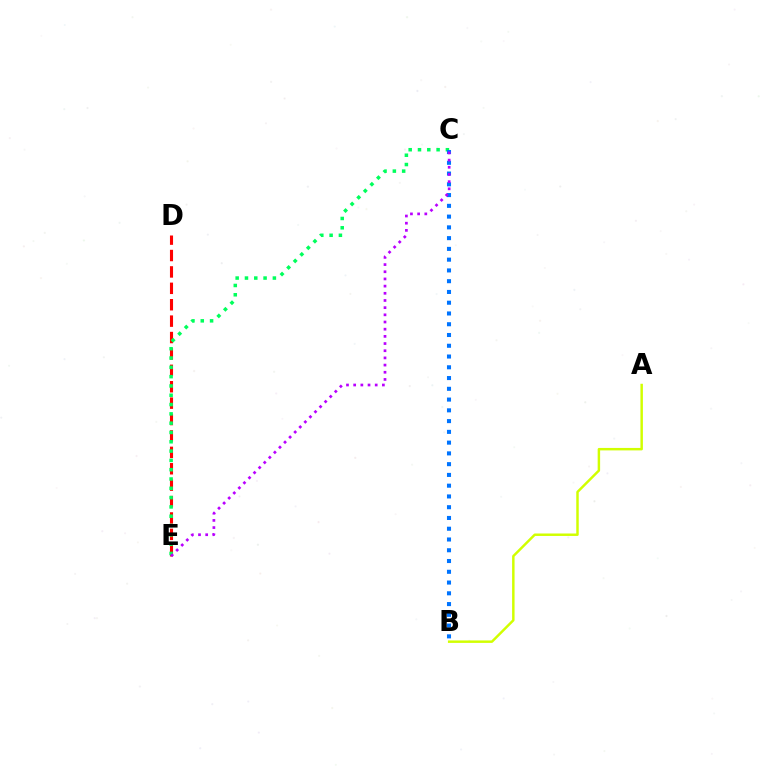{('D', 'E'): [{'color': '#ff0000', 'line_style': 'dashed', 'thickness': 2.23}], ('C', 'E'): [{'color': '#00ff5c', 'line_style': 'dotted', 'thickness': 2.53}, {'color': '#b900ff', 'line_style': 'dotted', 'thickness': 1.95}], ('B', 'C'): [{'color': '#0074ff', 'line_style': 'dotted', 'thickness': 2.92}], ('A', 'B'): [{'color': '#d1ff00', 'line_style': 'solid', 'thickness': 1.77}]}